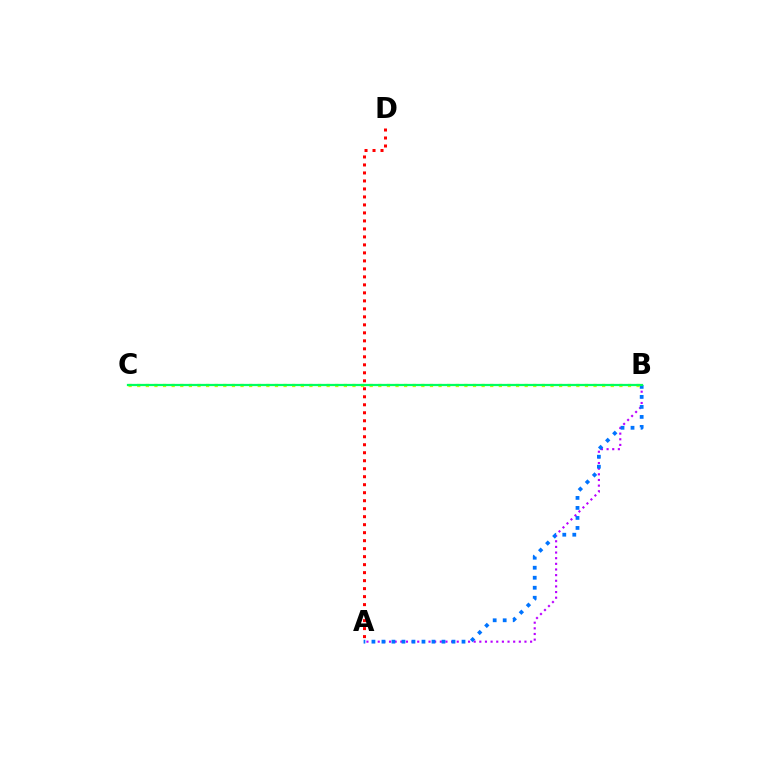{('A', 'B'): [{'color': '#b900ff', 'line_style': 'dotted', 'thickness': 1.53}, {'color': '#0074ff', 'line_style': 'dotted', 'thickness': 2.72}], ('B', 'C'): [{'color': '#d1ff00', 'line_style': 'dotted', 'thickness': 2.34}, {'color': '#00ff5c', 'line_style': 'solid', 'thickness': 1.61}], ('A', 'D'): [{'color': '#ff0000', 'line_style': 'dotted', 'thickness': 2.17}]}